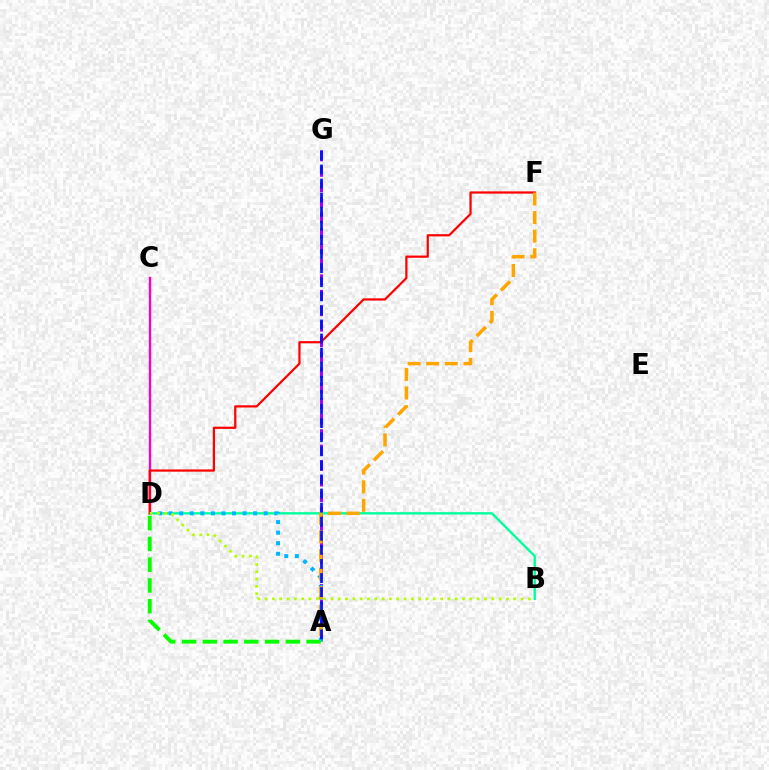{('C', 'D'): [{'color': '#ff00bd', 'line_style': 'solid', 'thickness': 1.7}], ('A', 'G'): [{'color': '#9b00ff', 'line_style': 'dashed', 'thickness': 2.1}, {'color': '#0010ff', 'line_style': 'dashed', 'thickness': 1.91}], ('B', 'D'): [{'color': '#00ff9d', 'line_style': 'solid', 'thickness': 1.71}, {'color': '#b3ff00', 'line_style': 'dotted', 'thickness': 1.99}], ('A', 'D'): [{'color': '#00b5ff', 'line_style': 'dotted', 'thickness': 2.87}, {'color': '#08ff00', 'line_style': 'dashed', 'thickness': 2.82}], ('D', 'F'): [{'color': '#ff0000', 'line_style': 'solid', 'thickness': 1.6}], ('A', 'F'): [{'color': '#ffa500', 'line_style': 'dashed', 'thickness': 2.52}]}